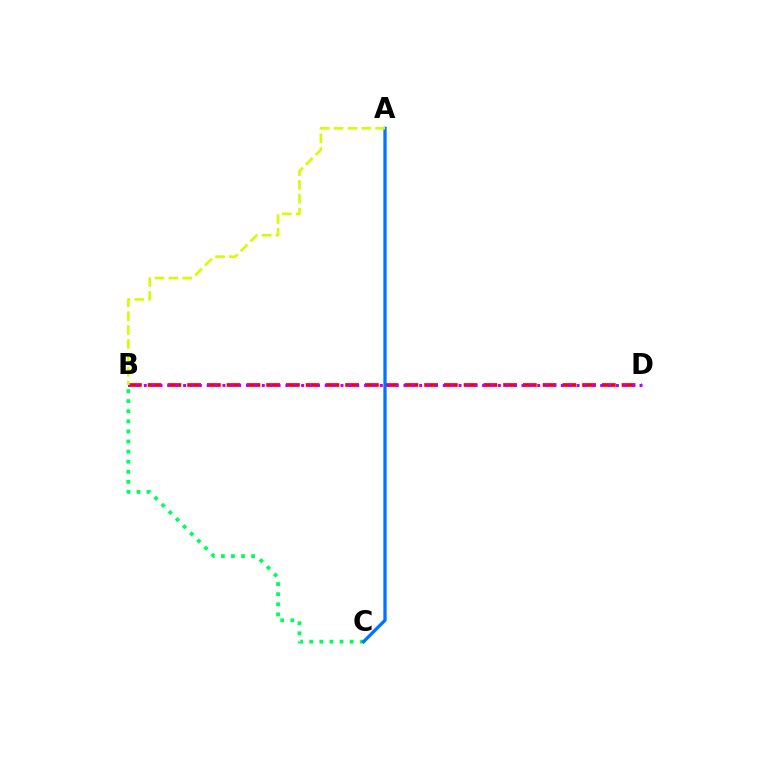{('B', 'D'): [{'color': '#ff0000', 'line_style': 'dashed', 'thickness': 2.68}, {'color': '#b900ff', 'line_style': 'dotted', 'thickness': 2.14}], ('B', 'C'): [{'color': '#00ff5c', 'line_style': 'dotted', 'thickness': 2.74}], ('A', 'C'): [{'color': '#0074ff', 'line_style': 'solid', 'thickness': 2.35}], ('A', 'B'): [{'color': '#d1ff00', 'line_style': 'dashed', 'thickness': 1.88}]}